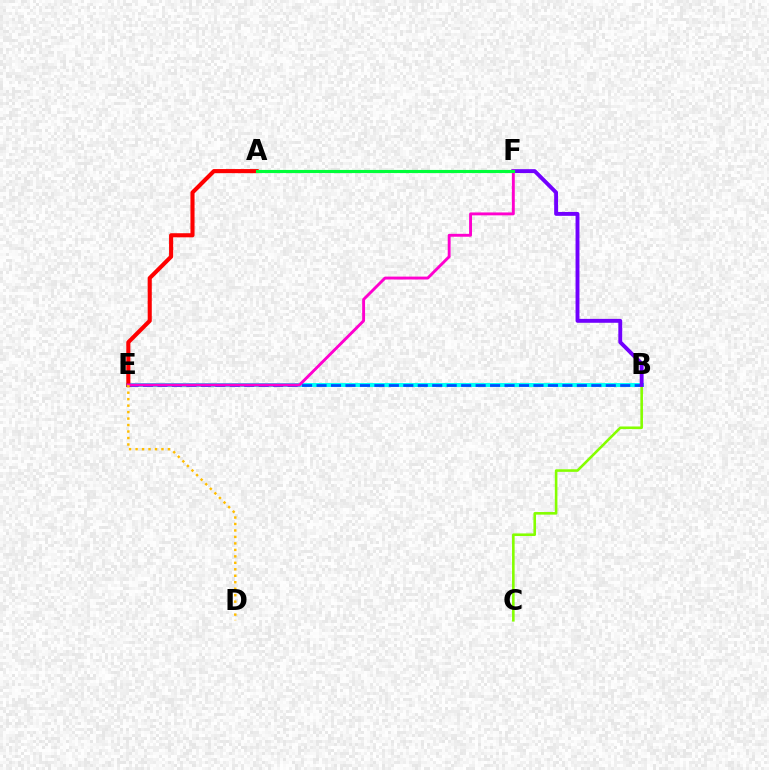{('B', 'E'): [{'color': '#00fff6', 'line_style': 'solid', 'thickness': 2.84}, {'color': '#004bff', 'line_style': 'dashed', 'thickness': 1.96}], ('A', 'E'): [{'color': '#ff0000', 'line_style': 'solid', 'thickness': 2.95}], ('B', 'C'): [{'color': '#84ff00', 'line_style': 'solid', 'thickness': 1.87}], ('B', 'F'): [{'color': '#7200ff', 'line_style': 'solid', 'thickness': 2.81}], ('E', 'F'): [{'color': '#ff00cf', 'line_style': 'solid', 'thickness': 2.09}], ('A', 'F'): [{'color': '#00ff39', 'line_style': 'solid', 'thickness': 2.25}], ('D', 'E'): [{'color': '#ffbd00', 'line_style': 'dotted', 'thickness': 1.76}]}